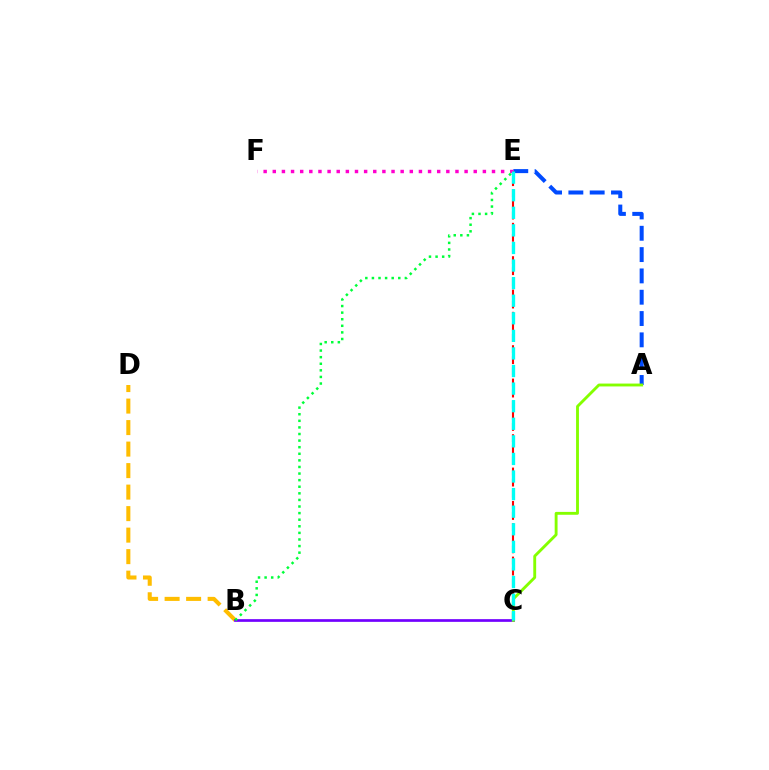{('B', 'D'): [{'color': '#ffbd00', 'line_style': 'dashed', 'thickness': 2.92}], ('A', 'E'): [{'color': '#004bff', 'line_style': 'dashed', 'thickness': 2.9}], ('B', 'C'): [{'color': '#7200ff', 'line_style': 'solid', 'thickness': 1.95}], ('C', 'E'): [{'color': '#ff0000', 'line_style': 'dashed', 'thickness': 1.51}, {'color': '#00fff6', 'line_style': 'dashed', 'thickness': 2.39}], ('A', 'C'): [{'color': '#84ff00', 'line_style': 'solid', 'thickness': 2.07}], ('E', 'F'): [{'color': '#ff00cf', 'line_style': 'dotted', 'thickness': 2.48}], ('B', 'E'): [{'color': '#00ff39', 'line_style': 'dotted', 'thickness': 1.79}]}